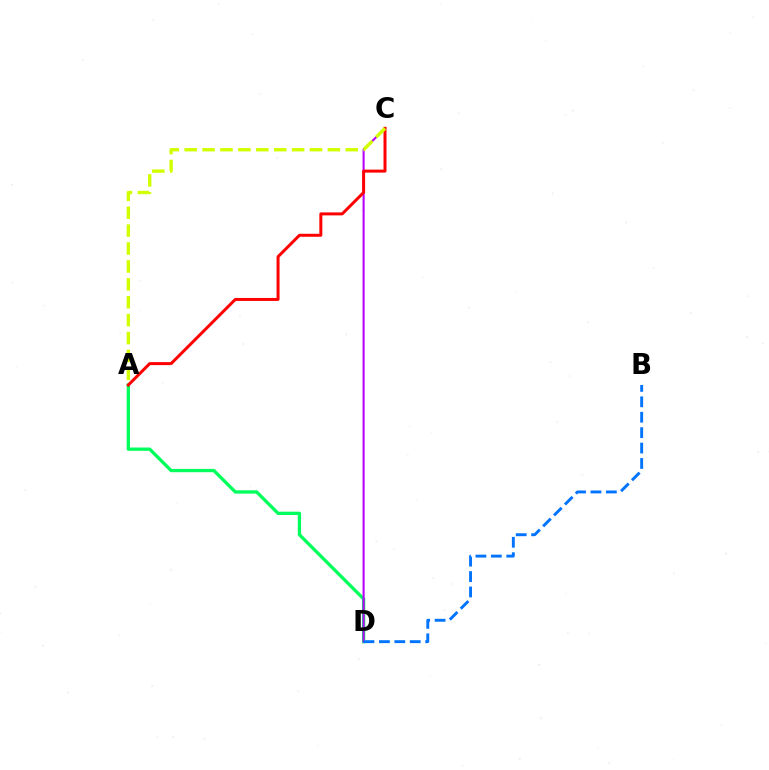{('A', 'D'): [{'color': '#00ff5c', 'line_style': 'solid', 'thickness': 2.38}], ('C', 'D'): [{'color': '#b900ff', 'line_style': 'solid', 'thickness': 1.52}], ('B', 'D'): [{'color': '#0074ff', 'line_style': 'dashed', 'thickness': 2.09}], ('A', 'C'): [{'color': '#ff0000', 'line_style': 'solid', 'thickness': 2.15}, {'color': '#d1ff00', 'line_style': 'dashed', 'thickness': 2.43}]}